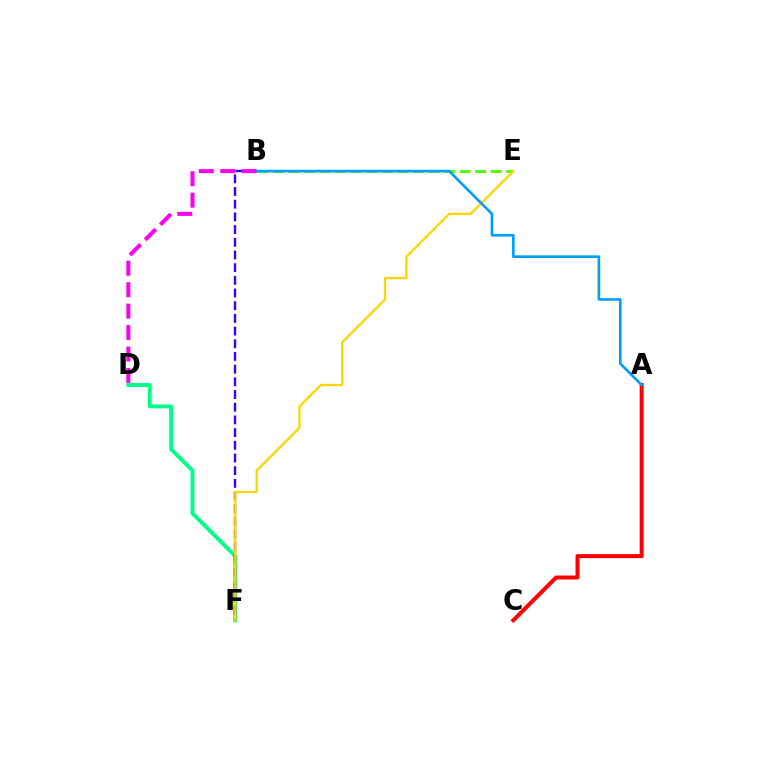{('D', 'F'): [{'color': '#00ff86', 'line_style': 'solid', 'thickness': 2.81}], ('B', 'F'): [{'color': '#3700ff', 'line_style': 'dashed', 'thickness': 1.72}], ('B', 'E'): [{'color': '#4fff00', 'line_style': 'dashed', 'thickness': 2.11}], ('E', 'F'): [{'color': '#ffd500', 'line_style': 'solid', 'thickness': 1.65}], ('A', 'C'): [{'color': '#ff0000', 'line_style': 'solid', 'thickness': 2.87}], ('B', 'D'): [{'color': '#ff00ed', 'line_style': 'dashed', 'thickness': 2.91}], ('A', 'B'): [{'color': '#009eff', 'line_style': 'solid', 'thickness': 1.9}]}